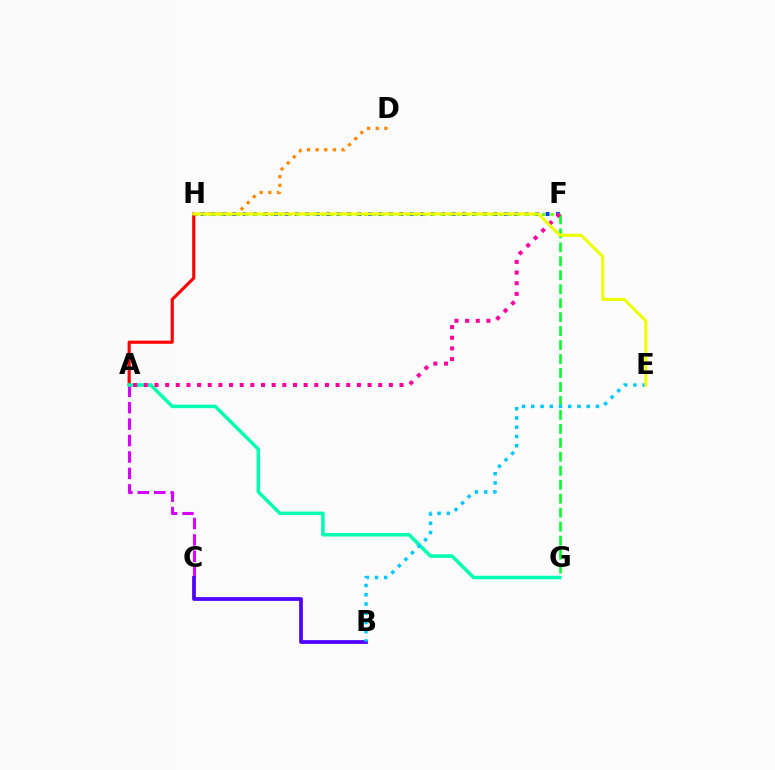{('A', 'C'): [{'color': '#d600ff', 'line_style': 'dashed', 'thickness': 2.23}], ('B', 'C'): [{'color': '#4f00ff', 'line_style': 'solid', 'thickness': 2.69}], ('D', 'H'): [{'color': '#ff8800', 'line_style': 'dotted', 'thickness': 2.34}], ('F', 'H'): [{'color': '#003fff', 'line_style': 'dotted', 'thickness': 2.84}, {'color': '#66ff00', 'line_style': 'dotted', 'thickness': 2.3}], ('F', 'G'): [{'color': '#00ff27', 'line_style': 'dashed', 'thickness': 1.9}], ('A', 'H'): [{'color': '#ff0000', 'line_style': 'solid', 'thickness': 2.25}], ('A', 'G'): [{'color': '#00ffaf', 'line_style': 'solid', 'thickness': 2.54}], ('B', 'E'): [{'color': '#00c7ff', 'line_style': 'dotted', 'thickness': 2.51}], ('A', 'F'): [{'color': '#ff00a0', 'line_style': 'dotted', 'thickness': 2.89}], ('E', 'H'): [{'color': '#eeff00', 'line_style': 'solid', 'thickness': 2.18}]}